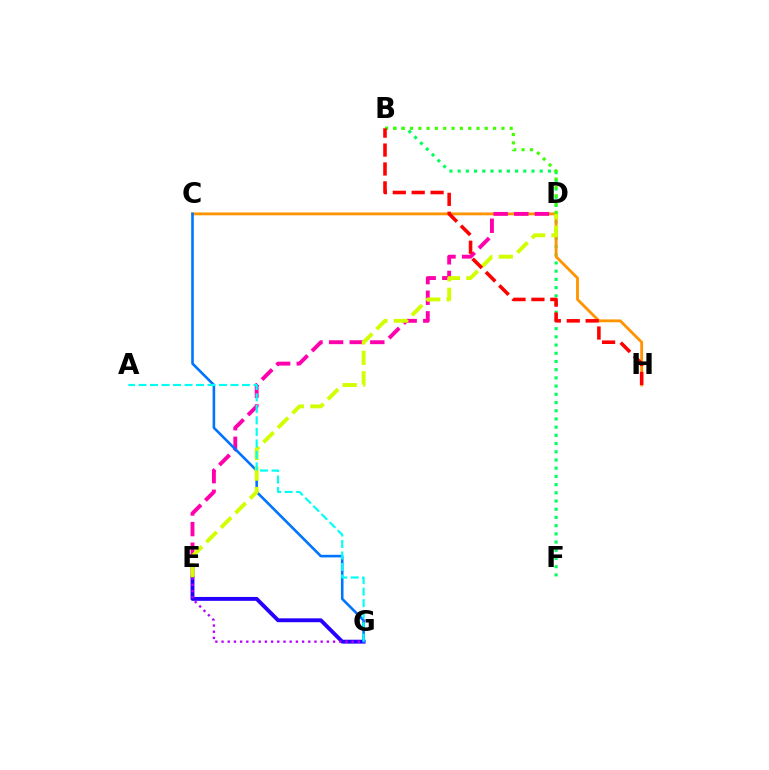{('B', 'F'): [{'color': '#00ff5c', 'line_style': 'dotted', 'thickness': 2.23}], ('C', 'H'): [{'color': '#ff9400', 'line_style': 'solid', 'thickness': 2.04}], ('D', 'E'): [{'color': '#ff00ac', 'line_style': 'dashed', 'thickness': 2.8}, {'color': '#d1ff00', 'line_style': 'dashed', 'thickness': 2.79}], ('B', 'D'): [{'color': '#3dff00', 'line_style': 'dotted', 'thickness': 2.26}], ('E', 'G'): [{'color': '#2500ff', 'line_style': 'solid', 'thickness': 2.79}, {'color': '#b900ff', 'line_style': 'dotted', 'thickness': 1.68}], ('C', 'G'): [{'color': '#0074ff', 'line_style': 'solid', 'thickness': 1.87}], ('B', 'H'): [{'color': '#ff0000', 'line_style': 'dashed', 'thickness': 2.57}], ('A', 'G'): [{'color': '#00fff6', 'line_style': 'dashed', 'thickness': 1.56}]}